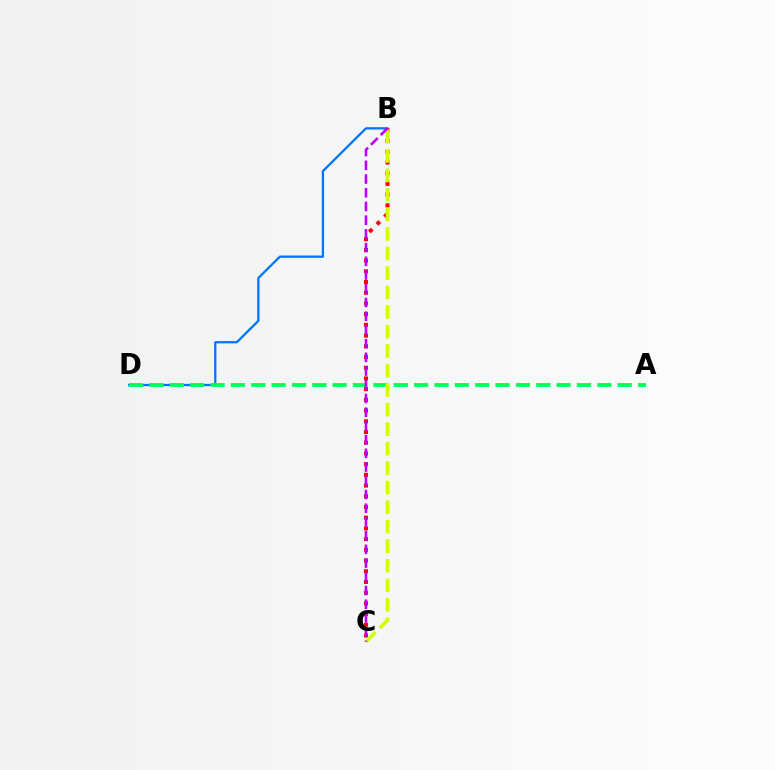{('B', 'D'): [{'color': '#0074ff', 'line_style': 'solid', 'thickness': 1.63}], ('A', 'D'): [{'color': '#00ff5c', 'line_style': 'dashed', 'thickness': 2.77}], ('B', 'C'): [{'color': '#ff0000', 'line_style': 'dotted', 'thickness': 2.91}, {'color': '#d1ff00', 'line_style': 'dashed', 'thickness': 2.65}, {'color': '#b900ff', 'line_style': 'dashed', 'thickness': 1.86}]}